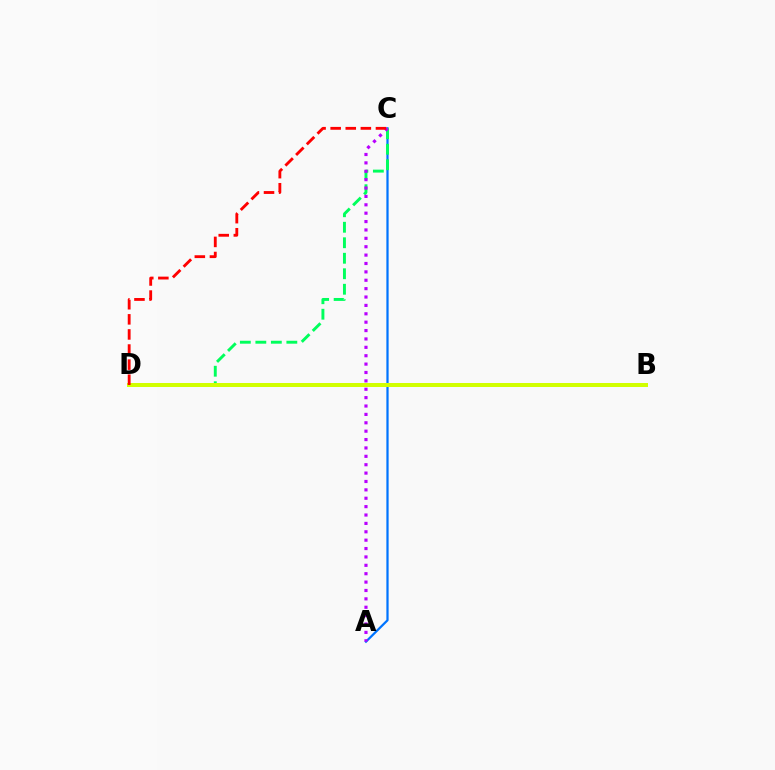{('A', 'C'): [{'color': '#0074ff', 'line_style': 'solid', 'thickness': 1.61}, {'color': '#b900ff', 'line_style': 'dotted', 'thickness': 2.28}], ('C', 'D'): [{'color': '#00ff5c', 'line_style': 'dashed', 'thickness': 2.11}, {'color': '#ff0000', 'line_style': 'dashed', 'thickness': 2.05}], ('B', 'D'): [{'color': '#d1ff00', 'line_style': 'solid', 'thickness': 2.88}]}